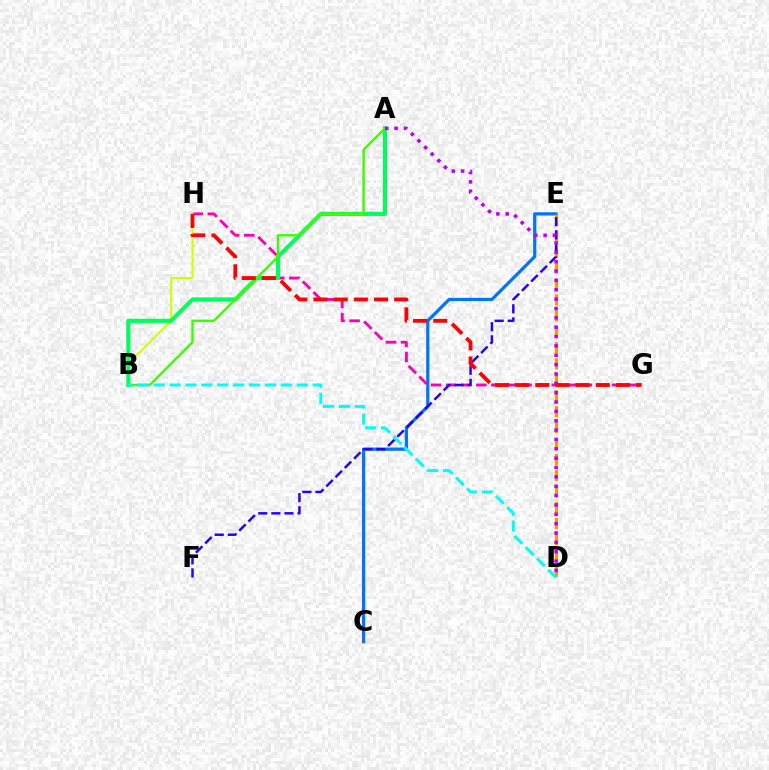{('C', 'E'): [{'color': '#0074ff', 'line_style': 'solid', 'thickness': 2.32}], ('D', 'E'): [{'color': '#ff9400', 'line_style': 'dashed', 'thickness': 2.17}], ('G', 'H'): [{'color': '#ff00ac', 'line_style': 'dashed', 'thickness': 2.05}, {'color': '#ff0000', 'line_style': 'dashed', 'thickness': 2.74}], ('B', 'H'): [{'color': '#d1ff00', 'line_style': 'solid', 'thickness': 1.51}], ('A', 'B'): [{'color': '#00ff5c', 'line_style': 'solid', 'thickness': 2.96}, {'color': '#3dff00', 'line_style': 'solid', 'thickness': 1.73}], ('E', 'F'): [{'color': '#2500ff', 'line_style': 'dashed', 'thickness': 1.78}], ('A', 'D'): [{'color': '#b900ff', 'line_style': 'dotted', 'thickness': 2.54}], ('B', 'D'): [{'color': '#00fff6', 'line_style': 'dashed', 'thickness': 2.16}]}